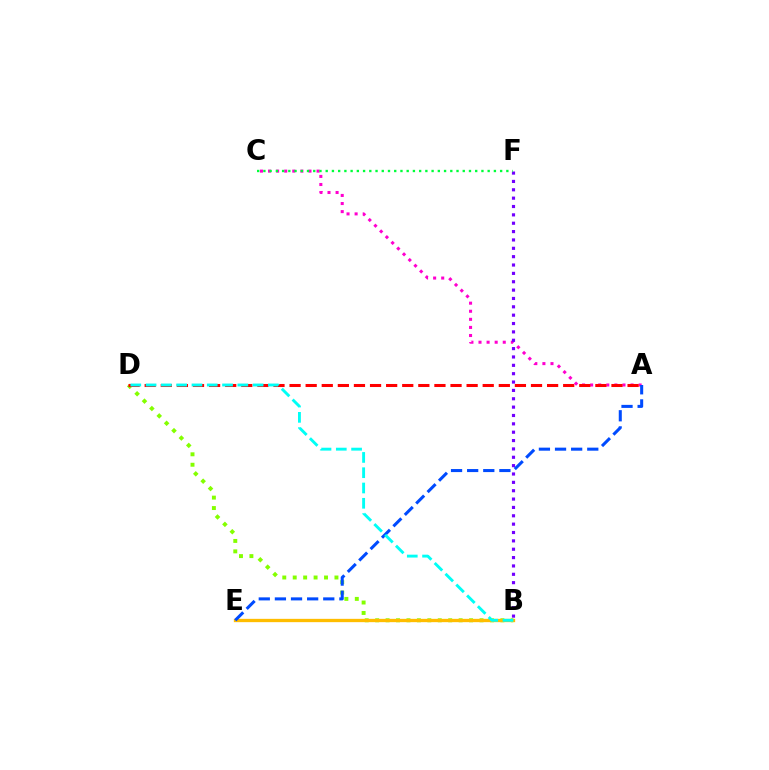{('B', 'D'): [{'color': '#84ff00', 'line_style': 'dotted', 'thickness': 2.84}, {'color': '#00fff6', 'line_style': 'dashed', 'thickness': 2.08}], ('A', 'C'): [{'color': '#ff00cf', 'line_style': 'dotted', 'thickness': 2.2}], ('B', 'F'): [{'color': '#7200ff', 'line_style': 'dotted', 'thickness': 2.27}], ('B', 'E'): [{'color': '#ffbd00', 'line_style': 'solid', 'thickness': 2.39}], ('A', 'D'): [{'color': '#ff0000', 'line_style': 'dashed', 'thickness': 2.19}], ('A', 'E'): [{'color': '#004bff', 'line_style': 'dashed', 'thickness': 2.19}], ('C', 'F'): [{'color': '#00ff39', 'line_style': 'dotted', 'thickness': 1.69}]}